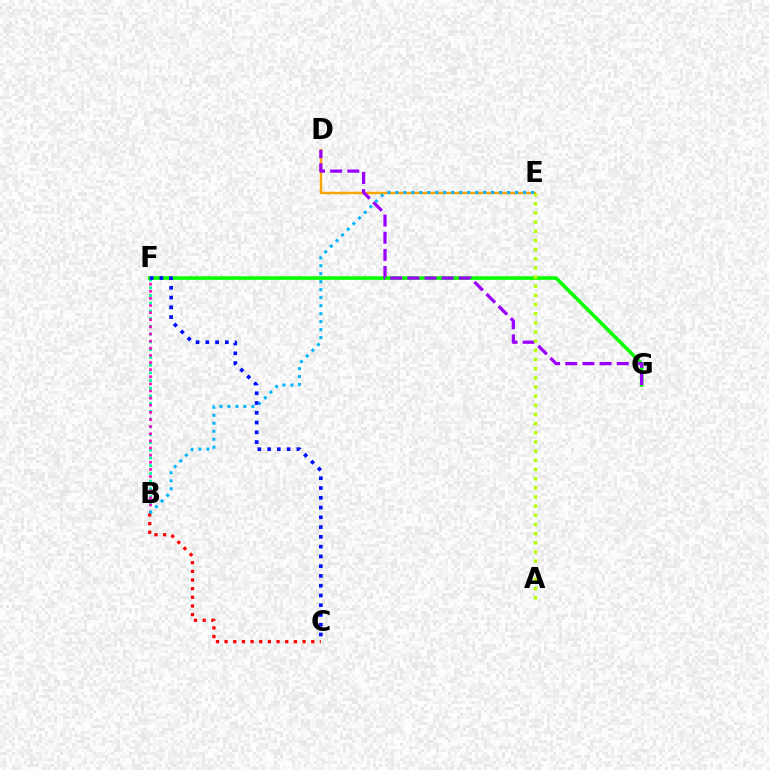{('B', 'F'): [{'color': '#00ff9d', 'line_style': 'dotted', 'thickness': 2.1}, {'color': '#ff00bd', 'line_style': 'dotted', 'thickness': 1.94}], ('D', 'E'): [{'color': '#ffa500', 'line_style': 'solid', 'thickness': 1.78}], ('B', 'C'): [{'color': '#ff0000', 'line_style': 'dotted', 'thickness': 2.35}], ('F', 'G'): [{'color': '#08ff00', 'line_style': 'solid', 'thickness': 2.59}], ('D', 'G'): [{'color': '#9b00ff', 'line_style': 'dashed', 'thickness': 2.33}], ('B', 'E'): [{'color': '#00b5ff', 'line_style': 'dotted', 'thickness': 2.17}], ('A', 'E'): [{'color': '#b3ff00', 'line_style': 'dotted', 'thickness': 2.49}], ('C', 'F'): [{'color': '#0010ff', 'line_style': 'dotted', 'thickness': 2.65}]}